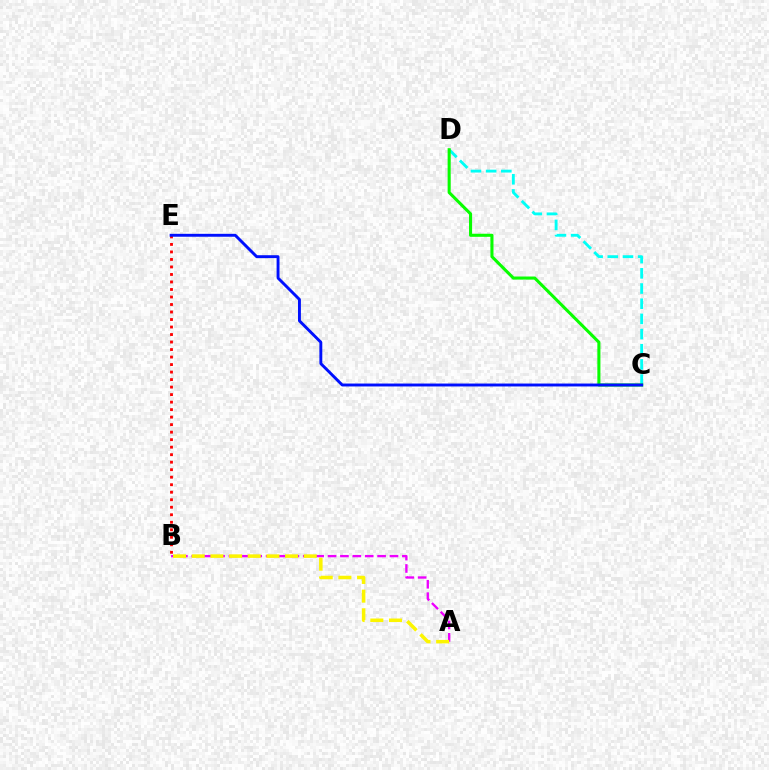{('B', 'E'): [{'color': '#ff0000', 'line_style': 'dotted', 'thickness': 2.04}], ('C', 'D'): [{'color': '#00fff6', 'line_style': 'dashed', 'thickness': 2.06}, {'color': '#08ff00', 'line_style': 'solid', 'thickness': 2.22}], ('A', 'B'): [{'color': '#ee00ff', 'line_style': 'dashed', 'thickness': 1.68}, {'color': '#fcf500', 'line_style': 'dashed', 'thickness': 2.54}], ('C', 'E'): [{'color': '#0010ff', 'line_style': 'solid', 'thickness': 2.1}]}